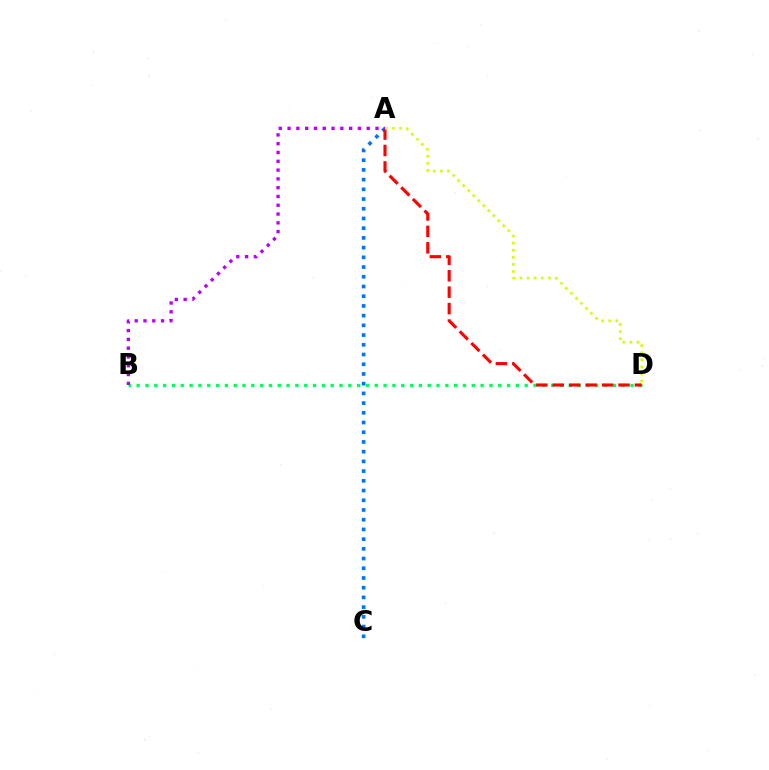{('A', 'C'): [{'color': '#0074ff', 'line_style': 'dotted', 'thickness': 2.64}], ('B', 'D'): [{'color': '#00ff5c', 'line_style': 'dotted', 'thickness': 2.4}], ('A', 'D'): [{'color': '#ff0000', 'line_style': 'dashed', 'thickness': 2.23}, {'color': '#d1ff00', 'line_style': 'dotted', 'thickness': 1.93}], ('A', 'B'): [{'color': '#b900ff', 'line_style': 'dotted', 'thickness': 2.39}]}